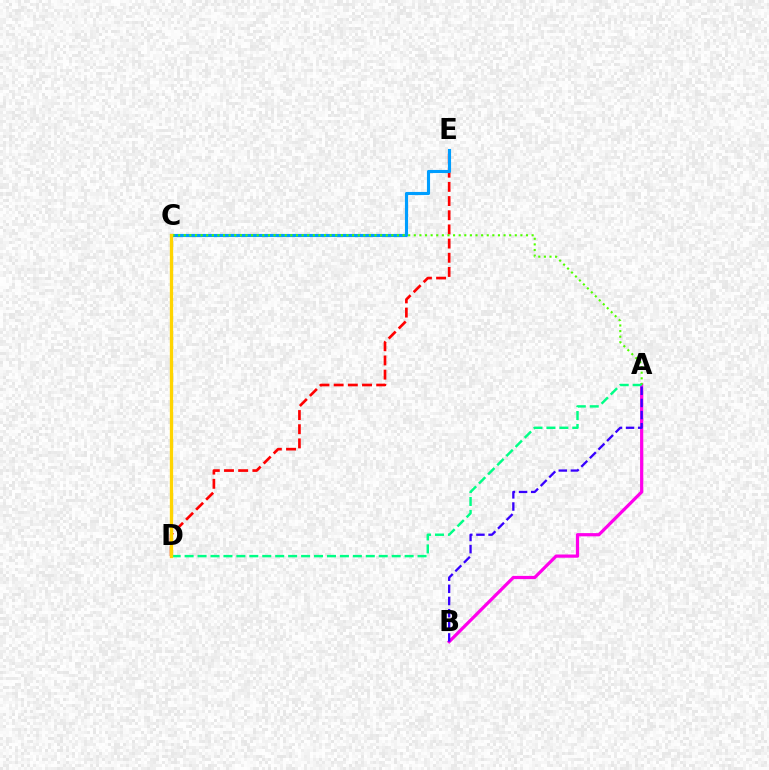{('A', 'B'): [{'color': '#ff00ed', 'line_style': 'solid', 'thickness': 2.32}, {'color': '#3700ff', 'line_style': 'dashed', 'thickness': 1.65}], ('D', 'E'): [{'color': '#ff0000', 'line_style': 'dashed', 'thickness': 1.93}], ('C', 'E'): [{'color': '#009eff', 'line_style': 'solid', 'thickness': 2.24}], ('A', 'C'): [{'color': '#4fff00', 'line_style': 'dotted', 'thickness': 1.52}], ('A', 'D'): [{'color': '#00ff86', 'line_style': 'dashed', 'thickness': 1.76}], ('C', 'D'): [{'color': '#ffd500', 'line_style': 'solid', 'thickness': 2.38}]}